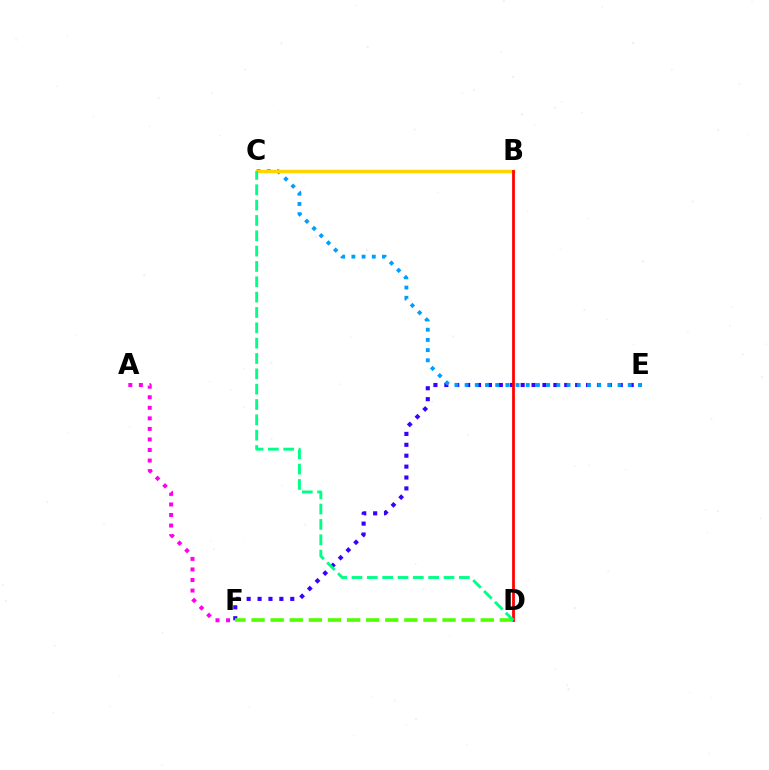{('E', 'F'): [{'color': '#3700ff', 'line_style': 'dotted', 'thickness': 2.96}], ('C', 'E'): [{'color': '#009eff', 'line_style': 'dotted', 'thickness': 2.77}], ('A', 'F'): [{'color': '#ff00ed', 'line_style': 'dotted', 'thickness': 2.87}], ('B', 'C'): [{'color': '#ffd500', 'line_style': 'solid', 'thickness': 2.5}], ('B', 'D'): [{'color': '#ff0000', 'line_style': 'solid', 'thickness': 1.99}], ('D', 'F'): [{'color': '#4fff00', 'line_style': 'dashed', 'thickness': 2.59}], ('C', 'D'): [{'color': '#00ff86', 'line_style': 'dashed', 'thickness': 2.08}]}